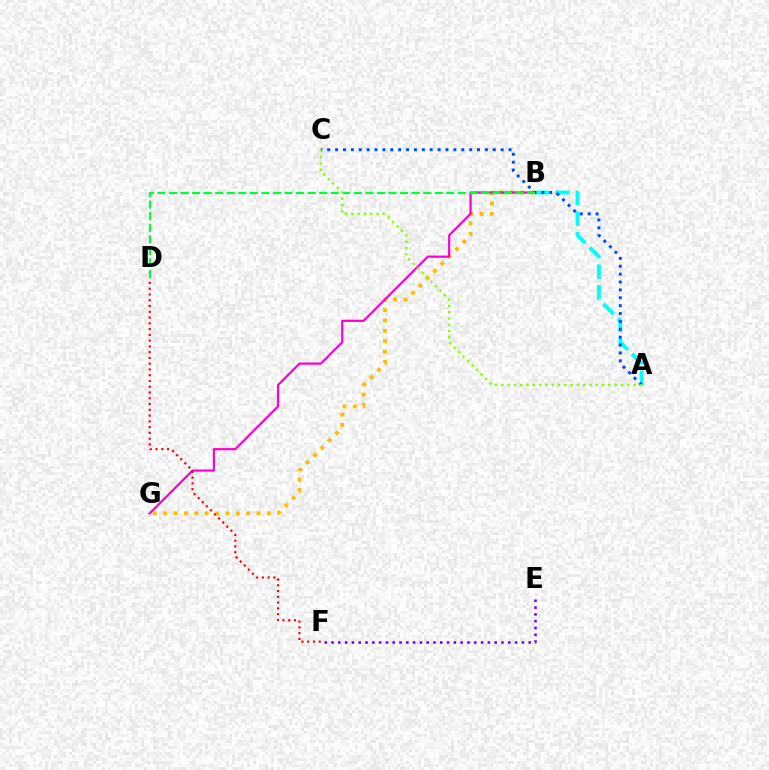{('E', 'F'): [{'color': '#7200ff', 'line_style': 'dotted', 'thickness': 1.85}], ('A', 'B'): [{'color': '#00fff6', 'line_style': 'dashed', 'thickness': 2.8}], ('B', 'G'): [{'color': '#ffbd00', 'line_style': 'dotted', 'thickness': 2.81}, {'color': '#ff00cf', 'line_style': 'solid', 'thickness': 1.58}], ('A', 'C'): [{'color': '#004bff', 'line_style': 'dotted', 'thickness': 2.14}, {'color': '#84ff00', 'line_style': 'dotted', 'thickness': 1.71}], ('D', 'F'): [{'color': '#ff0000', 'line_style': 'dotted', 'thickness': 1.57}], ('B', 'D'): [{'color': '#00ff39', 'line_style': 'dashed', 'thickness': 1.57}]}